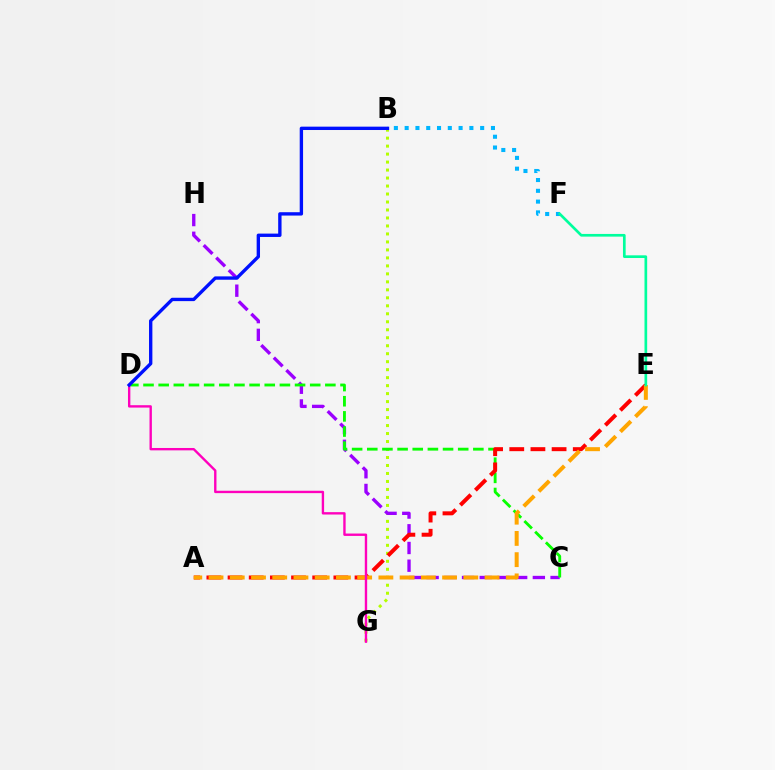{('B', 'G'): [{'color': '#b3ff00', 'line_style': 'dotted', 'thickness': 2.17}], ('C', 'H'): [{'color': '#9b00ff', 'line_style': 'dashed', 'thickness': 2.41}], ('C', 'D'): [{'color': '#08ff00', 'line_style': 'dashed', 'thickness': 2.06}], ('B', 'F'): [{'color': '#00b5ff', 'line_style': 'dotted', 'thickness': 2.93}], ('A', 'E'): [{'color': '#ff0000', 'line_style': 'dashed', 'thickness': 2.88}, {'color': '#ffa500', 'line_style': 'dashed', 'thickness': 2.88}], ('D', 'G'): [{'color': '#ff00bd', 'line_style': 'solid', 'thickness': 1.71}], ('E', 'F'): [{'color': '#00ff9d', 'line_style': 'solid', 'thickness': 1.93}], ('B', 'D'): [{'color': '#0010ff', 'line_style': 'solid', 'thickness': 2.42}]}